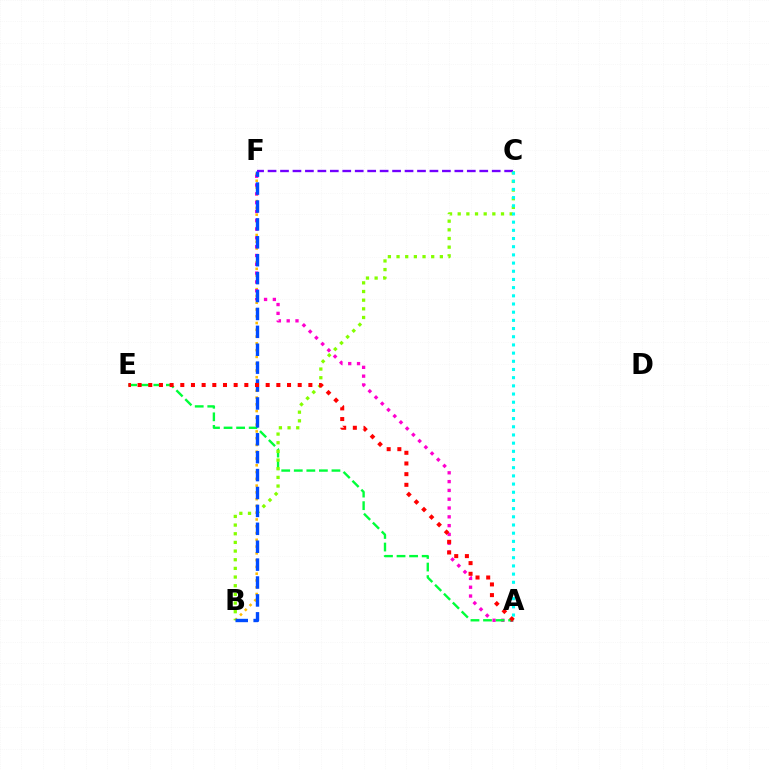{('B', 'F'): [{'color': '#ffbd00', 'line_style': 'dotted', 'thickness': 1.84}, {'color': '#004bff', 'line_style': 'dashed', 'thickness': 2.43}], ('A', 'F'): [{'color': '#ff00cf', 'line_style': 'dotted', 'thickness': 2.39}], ('A', 'E'): [{'color': '#00ff39', 'line_style': 'dashed', 'thickness': 1.71}, {'color': '#ff0000', 'line_style': 'dotted', 'thickness': 2.9}], ('B', 'C'): [{'color': '#84ff00', 'line_style': 'dotted', 'thickness': 2.35}], ('C', 'F'): [{'color': '#7200ff', 'line_style': 'dashed', 'thickness': 1.69}], ('A', 'C'): [{'color': '#00fff6', 'line_style': 'dotted', 'thickness': 2.22}]}